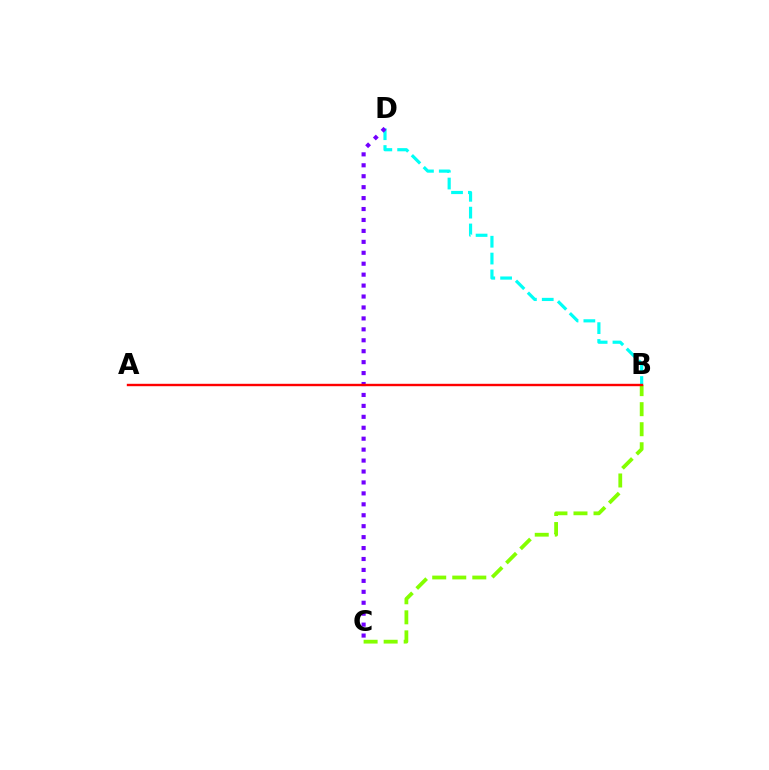{('B', 'D'): [{'color': '#00fff6', 'line_style': 'dashed', 'thickness': 2.29}], ('C', 'D'): [{'color': '#7200ff', 'line_style': 'dotted', 'thickness': 2.97}], ('B', 'C'): [{'color': '#84ff00', 'line_style': 'dashed', 'thickness': 2.72}], ('A', 'B'): [{'color': '#ff0000', 'line_style': 'solid', 'thickness': 1.73}]}